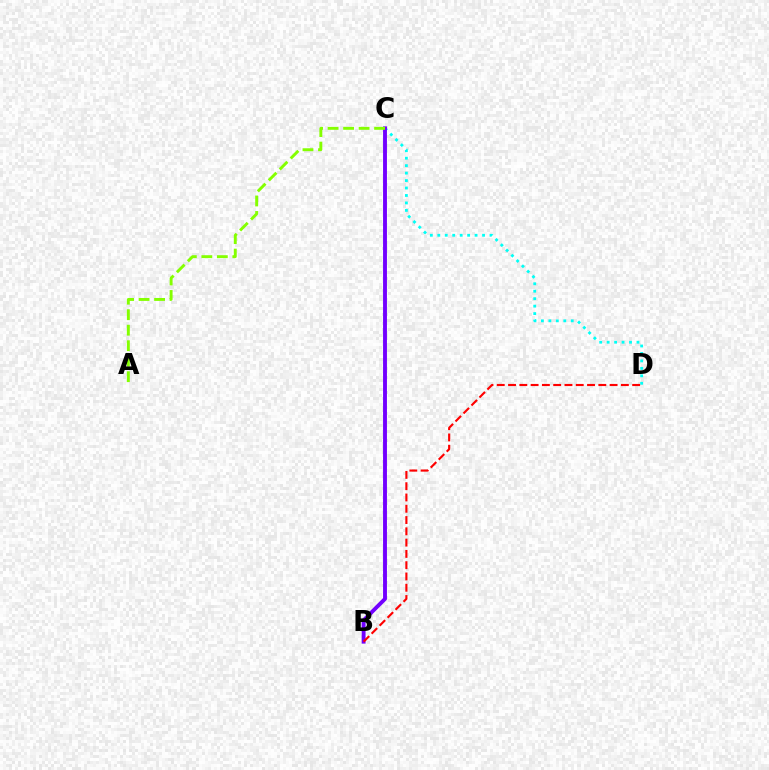{('C', 'D'): [{'color': '#00fff6', 'line_style': 'dotted', 'thickness': 2.03}], ('B', 'C'): [{'color': '#7200ff', 'line_style': 'solid', 'thickness': 2.8}], ('A', 'C'): [{'color': '#84ff00', 'line_style': 'dashed', 'thickness': 2.11}], ('B', 'D'): [{'color': '#ff0000', 'line_style': 'dashed', 'thickness': 1.53}]}